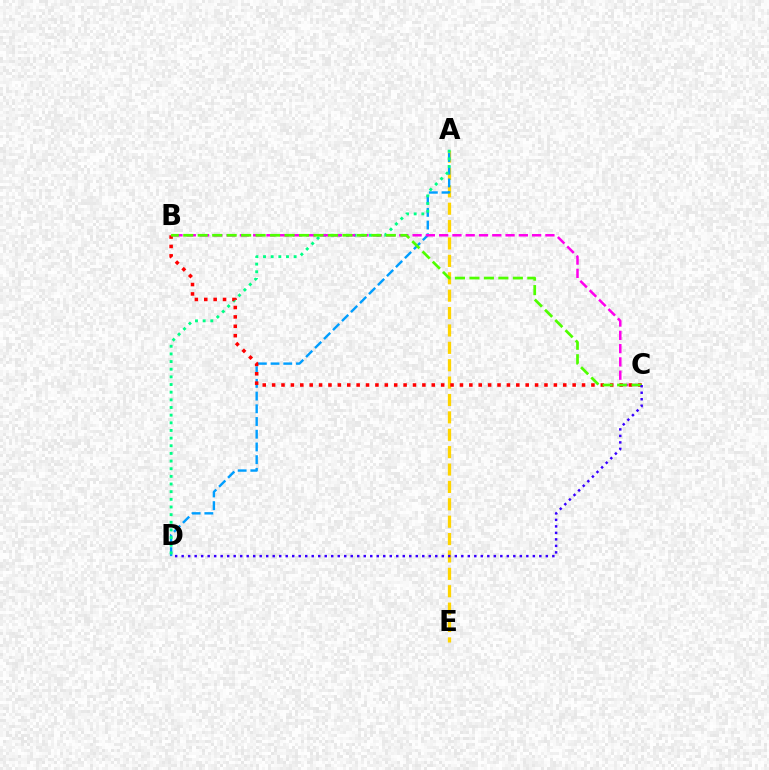{('A', 'E'): [{'color': '#ffd500', 'line_style': 'dashed', 'thickness': 2.36}], ('A', 'D'): [{'color': '#009eff', 'line_style': 'dashed', 'thickness': 1.73}, {'color': '#00ff86', 'line_style': 'dotted', 'thickness': 2.08}], ('B', 'C'): [{'color': '#ff00ed', 'line_style': 'dashed', 'thickness': 1.8}, {'color': '#ff0000', 'line_style': 'dotted', 'thickness': 2.55}, {'color': '#4fff00', 'line_style': 'dashed', 'thickness': 1.97}], ('C', 'D'): [{'color': '#3700ff', 'line_style': 'dotted', 'thickness': 1.77}]}